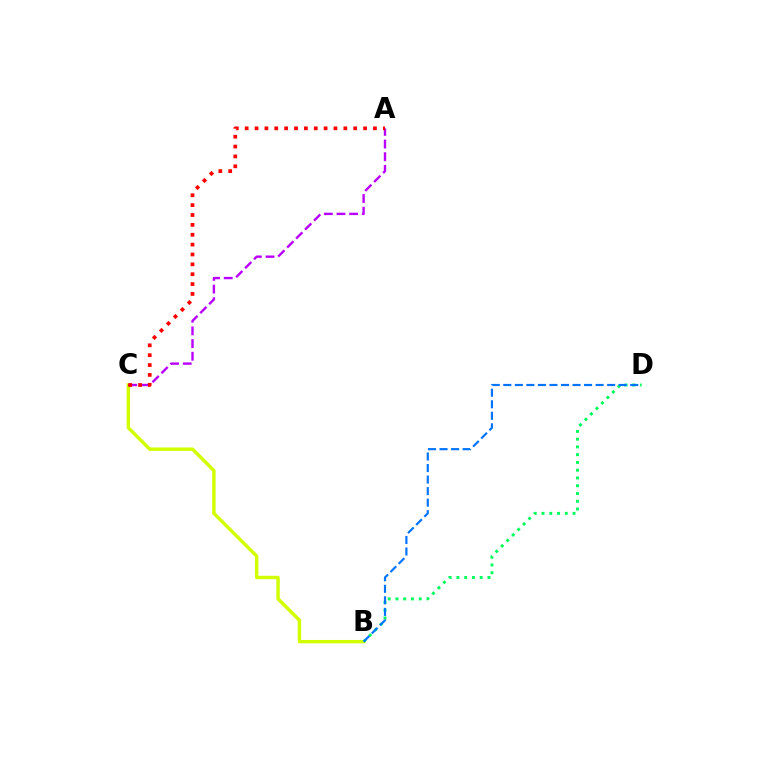{('B', 'C'): [{'color': '#d1ff00', 'line_style': 'solid', 'thickness': 2.47}], ('B', 'D'): [{'color': '#00ff5c', 'line_style': 'dotted', 'thickness': 2.11}, {'color': '#0074ff', 'line_style': 'dashed', 'thickness': 1.57}], ('A', 'C'): [{'color': '#b900ff', 'line_style': 'dashed', 'thickness': 1.72}, {'color': '#ff0000', 'line_style': 'dotted', 'thickness': 2.68}]}